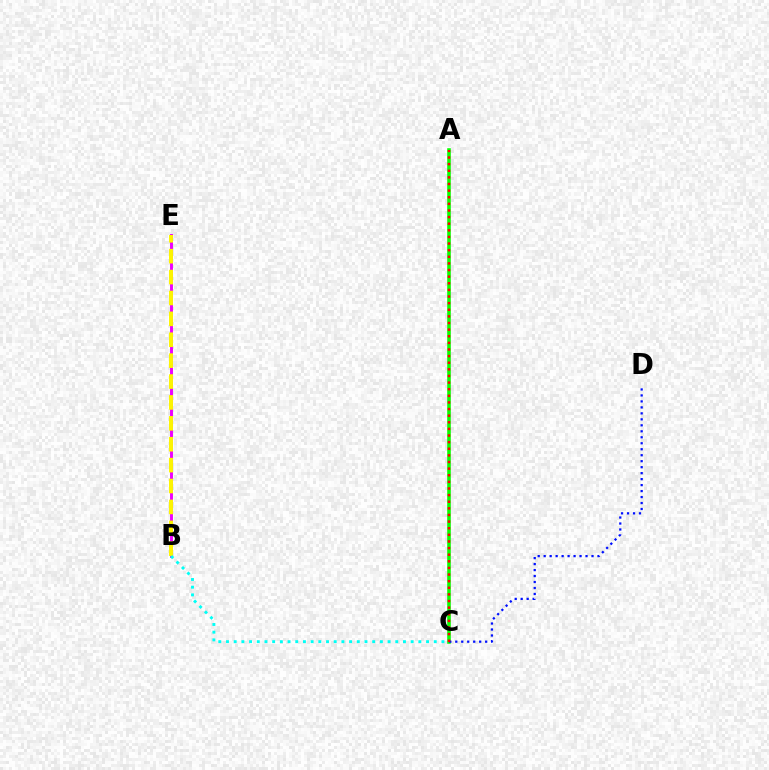{('A', 'C'): [{'color': '#08ff00', 'line_style': 'solid', 'thickness': 2.58}, {'color': '#ff0000', 'line_style': 'dotted', 'thickness': 1.8}], ('B', 'E'): [{'color': '#ee00ff', 'line_style': 'solid', 'thickness': 2.11}, {'color': '#fcf500', 'line_style': 'dashed', 'thickness': 2.84}], ('C', 'D'): [{'color': '#0010ff', 'line_style': 'dotted', 'thickness': 1.62}], ('B', 'C'): [{'color': '#00fff6', 'line_style': 'dotted', 'thickness': 2.09}]}